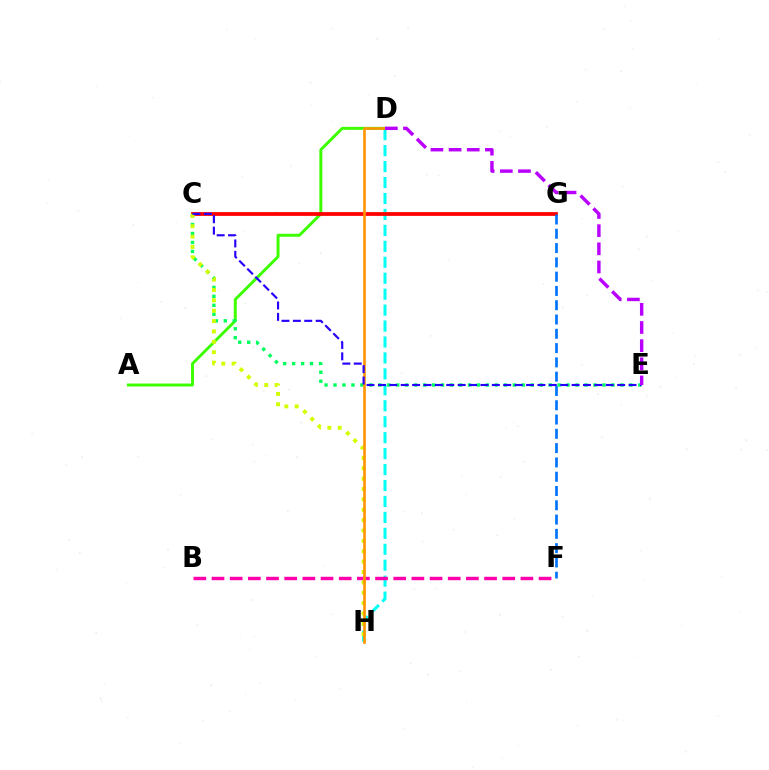{('D', 'H'): [{'color': '#00fff6', 'line_style': 'dashed', 'thickness': 2.17}, {'color': '#ff9400', 'line_style': 'solid', 'thickness': 1.9}], ('B', 'F'): [{'color': '#ff00ac', 'line_style': 'dashed', 'thickness': 2.47}], ('A', 'D'): [{'color': '#3dff00', 'line_style': 'solid', 'thickness': 2.12}], ('C', 'G'): [{'color': '#ff0000', 'line_style': 'solid', 'thickness': 2.71}], ('F', 'G'): [{'color': '#0074ff', 'line_style': 'dashed', 'thickness': 1.94}], ('C', 'E'): [{'color': '#00ff5c', 'line_style': 'dotted', 'thickness': 2.44}, {'color': '#2500ff', 'line_style': 'dashed', 'thickness': 1.55}], ('C', 'H'): [{'color': '#d1ff00', 'line_style': 'dotted', 'thickness': 2.82}], ('D', 'E'): [{'color': '#b900ff', 'line_style': 'dashed', 'thickness': 2.47}]}